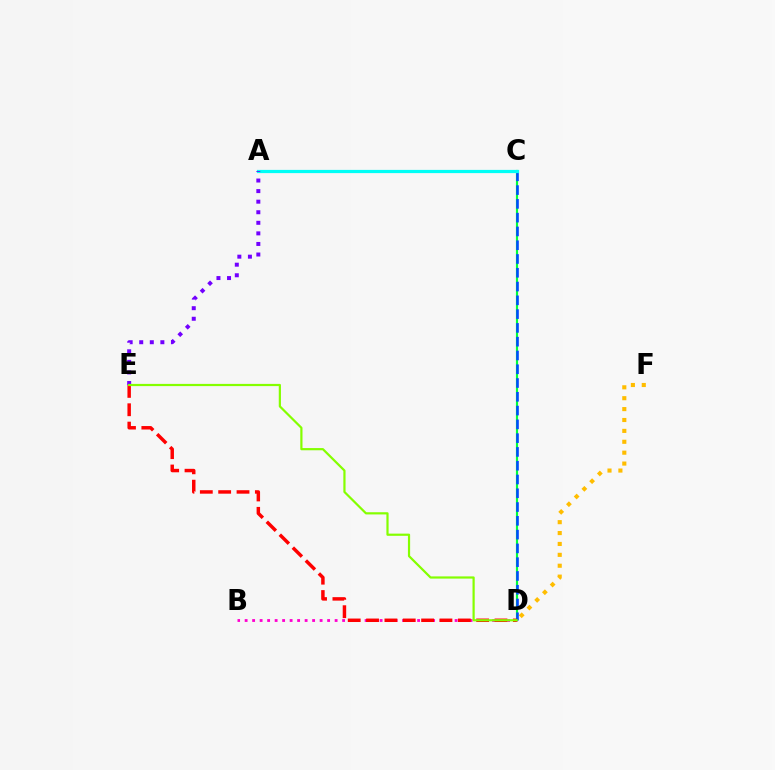{('D', 'F'): [{'color': '#ffbd00', 'line_style': 'dotted', 'thickness': 2.96}], ('B', 'D'): [{'color': '#ff00cf', 'line_style': 'dotted', 'thickness': 2.04}], ('C', 'D'): [{'color': '#00ff39', 'line_style': 'solid', 'thickness': 1.55}, {'color': '#004bff', 'line_style': 'dashed', 'thickness': 1.87}], ('A', 'C'): [{'color': '#00fff6', 'line_style': 'solid', 'thickness': 2.31}], ('D', 'E'): [{'color': '#ff0000', 'line_style': 'dashed', 'thickness': 2.49}, {'color': '#84ff00', 'line_style': 'solid', 'thickness': 1.59}], ('A', 'E'): [{'color': '#7200ff', 'line_style': 'dotted', 'thickness': 2.87}]}